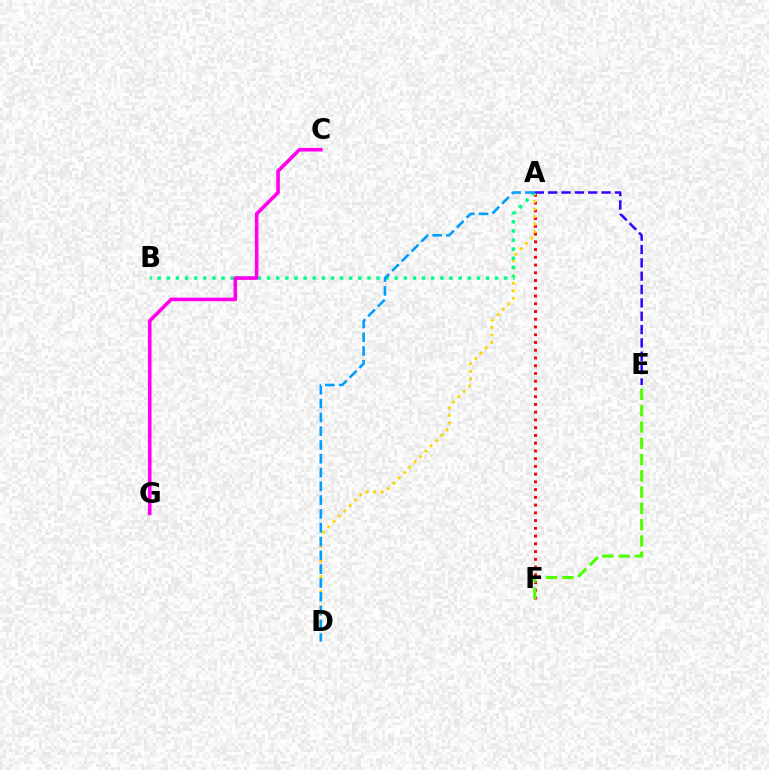{('A', 'F'): [{'color': '#ff0000', 'line_style': 'dotted', 'thickness': 2.1}], ('A', 'D'): [{'color': '#ffd500', 'line_style': 'dotted', 'thickness': 2.05}, {'color': '#009eff', 'line_style': 'dashed', 'thickness': 1.87}], ('A', 'E'): [{'color': '#3700ff', 'line_style': 'dashed', 'thickness': 1.81}], ('E', 'F'): [{'color': '#4fff00', 'line_style': 'dashed', 'thickness': 2.21}], ('A', 'B'): [{'color': '#00ff86', 'line_style': 'dotted', 'thickness': 2.48}], ('C', 'G'): [{'color': '#ff00ed', 'line_style': 'solid', 'thickness': 2.59}]}